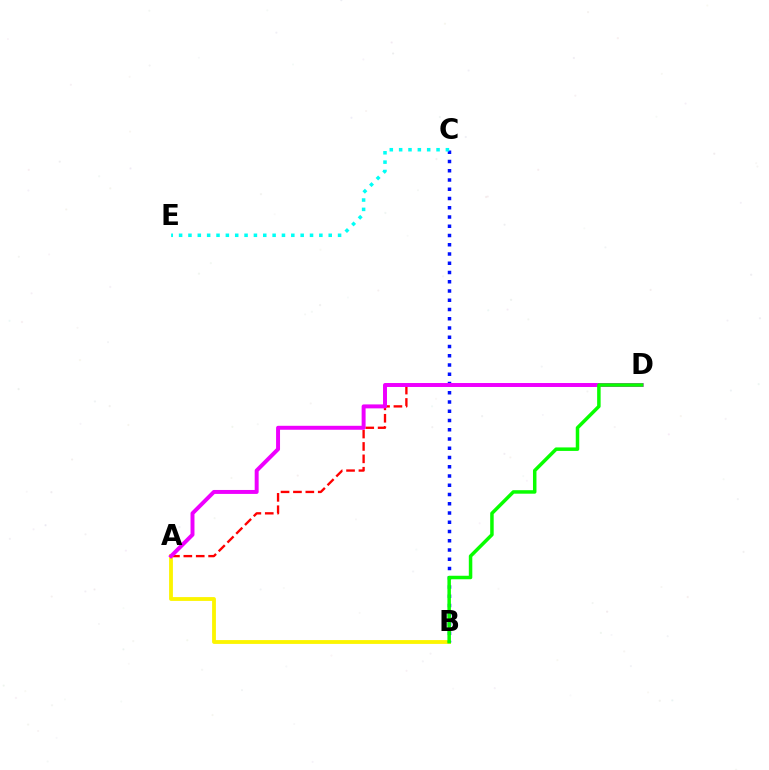{('A', 'D'): [{'color': '#ff0000', 'line_style': 'dashed', 'thickness': 1.68}, {'color': '#ee00ff', 'line_style': 'solid', 'thickness': 2.85}], ('A', 'B'): [{'color': '#fcf500', 'line_style': 'solid', 'thickness': 2.74}], ('B', 'C'): [{'color': '#0010ff', 'line_style': 'dotted', 'thickness': 2.51}], ('C', 'E'): [{'color': '#00fff6', 'line_style': 'dotted', 'thickness': 2.54}], ('B', 'D'): [{'color': '#08ff00', 'line_style': 'solid', 'thickness': 2.52}]}